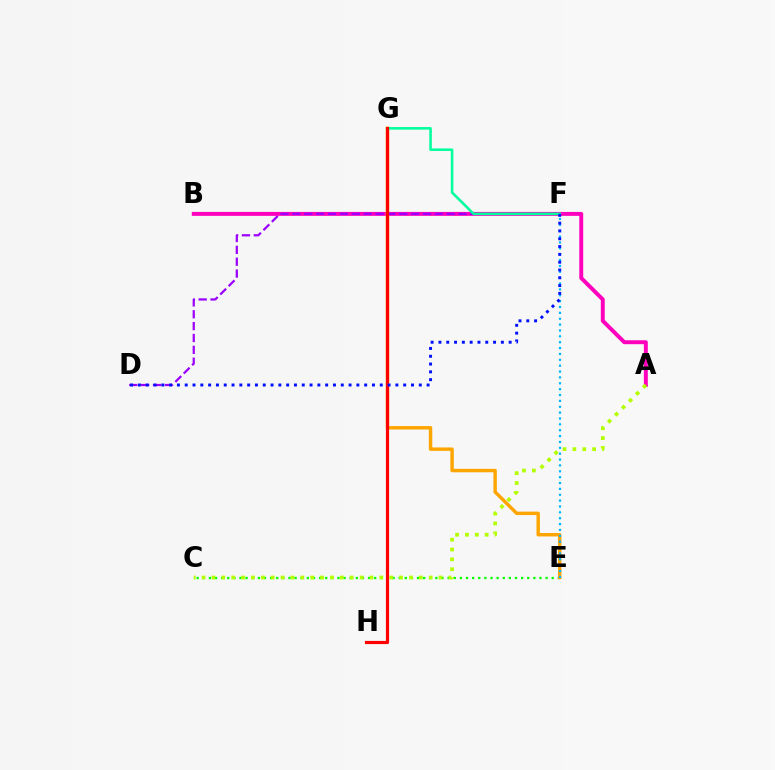{('A', 'B'): [{'color': '#ff00bd', 'line_style': 'solid', 'thickness': 2.84}], ('C', 'E'): [{'color': '#08ff00', 'line_style': 'dotted', 'thickness': 1.66}], ('E', 'G'): [{'color': '#ffa500', 'line_style': 'solid', 'thickness': 2.47}], ('D', 'F'): [{'color': '#9b00ff', 'line_style': 'dashed', 'thickness': 1.61}, {'color': '#0010ff', 'line_style': 'dotted', 'thickness': 2.12}], ('F', 'G'): [{'color': '#00ff9d', 'line_style': 'solid', 'thickness': 1.84}], ('G', 'H'): [{'color': '#ff0000', 'line_style': 'solid', 'thickness': 2.28}], ('A', 'C'): [{'color': '#b3ff00', 'line_style': 'dotted', 'thickness': 2.68}], ('E', 'F'): [{'color': '#00b5ff', 'line_style': 'dotted', 'thickness': 1.59}]}